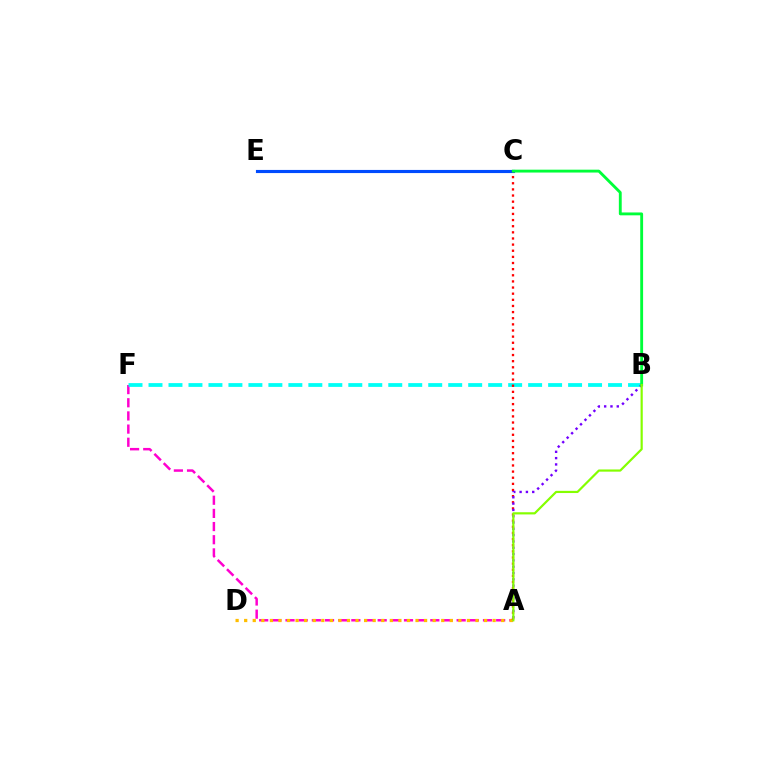{('A', 'F'): [{'color': '#ff00cf', 'line_style': 'dashed', 'thickness': 1.79}], ('A', 'D'): [{'color': '#ffbd00', 'line_style': 'dotted', 'thickness': 2.33}], ('B', 'F'): [{'color': '#00fff6', 'line_style': 'dashed', 'thickness': 2.71}], ('C', 'E'): [{'color': '#004bff', 'line_style': 'solid', 'thickness': 2.25}], ('A', 'C'): [{'color': '#ff0000', 'line_style': 'dotted', 'thickness': 1.67}], ('A', 'B'): [{'color': '#7200ff', 'line_style': 'dotted', 'thickness': 1.71}, {'color': '#84ff00', 'line_style': 'solid', 'thickness': 1.58}], ('B', 'C'): [{'color': '#00ff39', 'line_style': 'solid', 'thickness': 2.06}]}